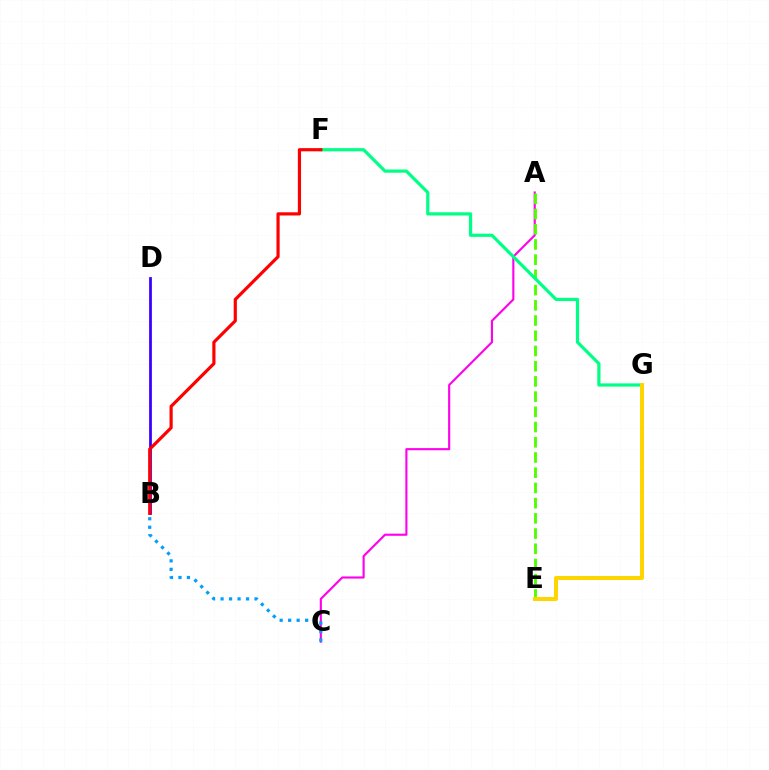{('A', 'C'): [{'color': '#ff00ed', 'line_style': 'solid', 'thickness': 1.53}], ('B', 'D'): [{'color': '#3700ff', 'line_style': 'solid', 'thickness': 1.98}], ('B', 'C'): [{'color': '#009eff', 'line_style': 'dotted', 'thickness': 2.31}], ('A', 'E'): [{'color': '#4fff00', 'line_style': 'dashed', 'thickness': 2.07}], ('F', 'G'): [{'color': '#00ff86', 'line_style': 'solid', 'thickness': 2.31}], ('E', 'G'): [{'color': '#ffd500', 'line_style': 'solid', 'thickness': 2.87}], ('B', 'F'): [{'color': '#ff0000', 'line_style': 'solid', 'thickness': 2.29}]}